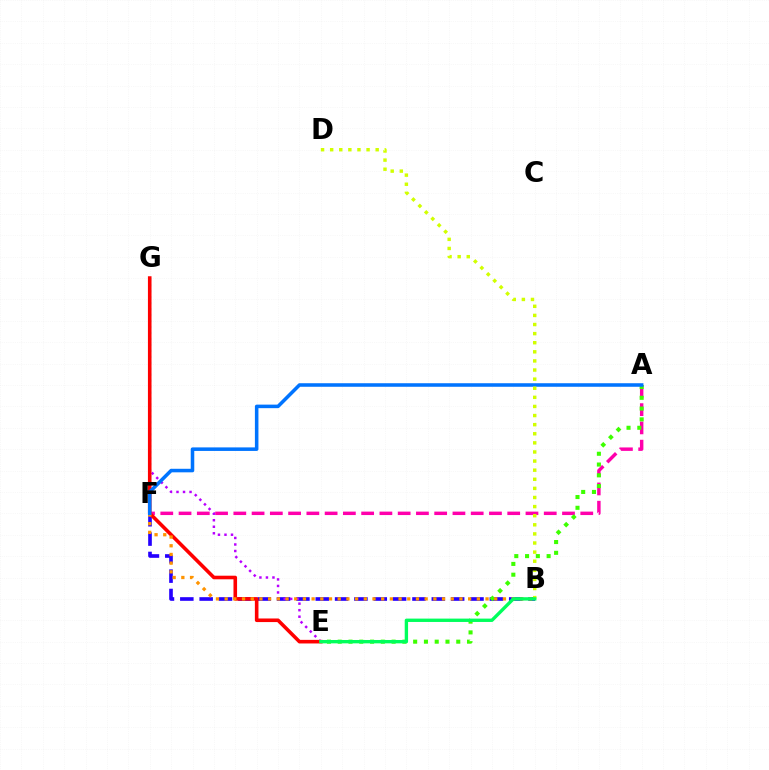{('A', 'F'): [{'color': '#ff00ac', 'line_style': 'dashed', 'thickness': 2.48}, {'color': '#0074ff', 'line_style': 'solid', 'thickness': 2.55}], ('B', 'F'): [{'color': '#2500ff', 'line_style': 'dashed', 'thickness': 2.63}, {'color': '#ff9400', 'line_style': 'dotted', 'thickness': 2.36}], ('F', 'G'): [{'color': '#00fff6', 'line_style': 'dotted', 'thickness': 1.62}], ('E', 'G'): [{'color': '#b900ff', 'line_style': 'dotted', 'thickness': 1.77}, {'color': '#ff0000', 'line_style': 'solid', 'thickness': 2.59}], ('A', 'E'): [{'color': '#3dff00', 'line_style': 'dotted', 'thickness': 2.93}], ('B', 'D'): [{'color': '#d1ff00', 'line_style': 'dotted', 'thickness': 2.47}], ('B', 'E'): [{'color': '#00ff5c', 'line_style': 'solid', 'thickness': 2.42}]}